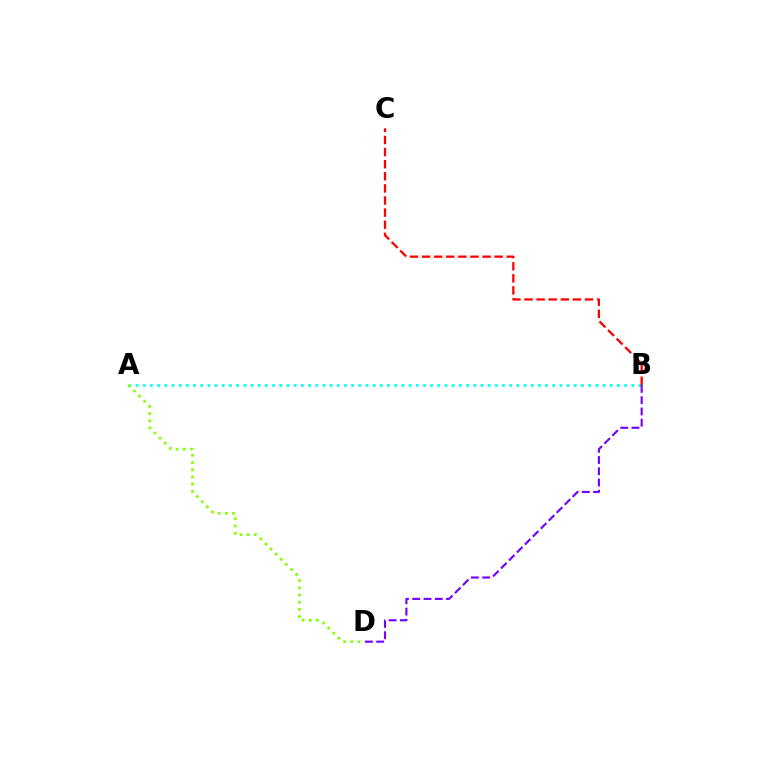{('A', 'B'): [{'color': '#00fff6', 'line_style': 'dotted', 'thickness': 1.95}], ('B', 'C'): [{'color': '#ff0000', 'line_style': 'dashed', 'thickness': 1.64}], ('B', 'D'): [{'color': '#7200ff', 'line_style': 'dashed', 'thickness': 1.53}], ('A', 'D'): [{'color': '#84ff00', 'line_style': 'dotted', 'thickness': 1.96}]}